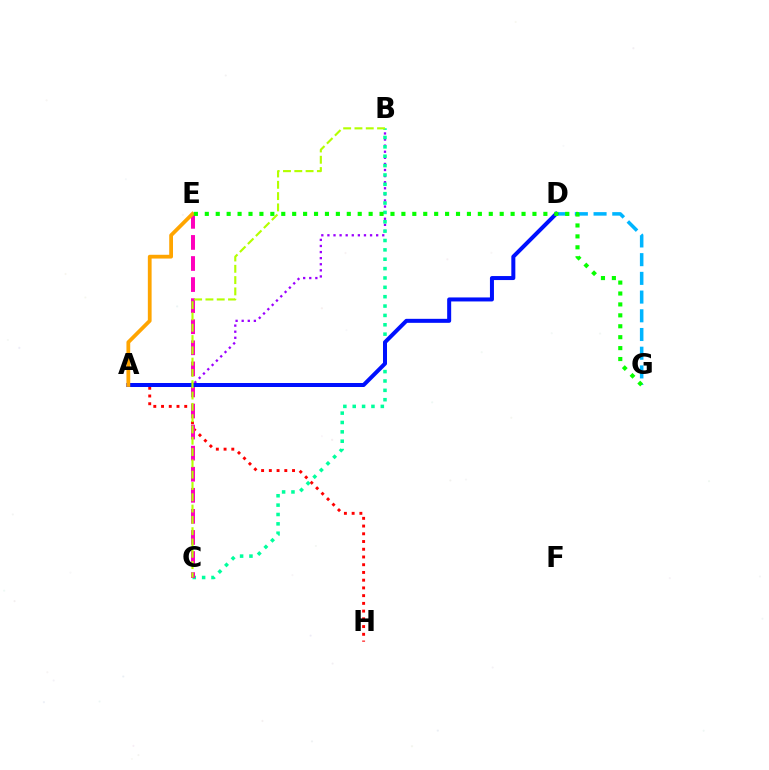{('A', 'H'): [{'color': '#ff0000', 'line_style': 'dotted', 'thickness': 2.1}], ('D', 'G'): [{'color': '#00b5ff', 'line_style': 'dashed', 'thickness': 2.54}], ('A', 'B'): [{'color': '#9b00ff', 'line_style': 'dotted', 'thickness': 1.66}], ('B', 'C'): [{'color': '#00ff9d', 'line_style': 'dotted', 'thickness': 2.54}, {'color': '#b3ff00', 'line_style': 'dashed', 'thickness': 1.54}], ('C', 'E'): [{'color': '#ff00bd', 'line_style': 'dashed', 'thickness': 2.86}], ('A', 'D'): [{'color': '#0010ff', 'line_style': 'solid', 'thickness': 2.89}], ('A', 'E'): [{'color': '#ffa500', 'line_style': 'solid', 'thickness': 2.72}], ('E', 'G'): [{'color': '#08ff00', 'line_style': 'dotted', 'thickness': 2.97}]}